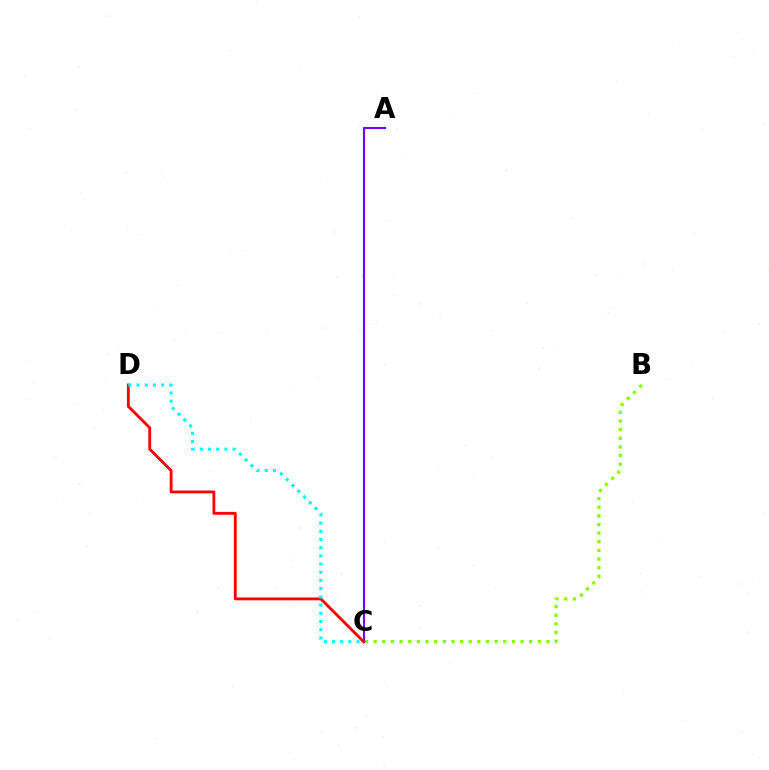{('B', 'C'): [{'color': '#84ff00', 'line_style': 'dotted', 'thickness': 2.35}], ('A', 'C'): [{'color': '#7200ff', 'line_style': 'solid', 'thickness': 1.53}], ('C', 'D'): [{'color': '#ff0000', 'line_style': 'solid', 'thickness': 2.04}, {'color': '#00fff6', 'line_style': 'dotted', 'thickness': 2.23}]}